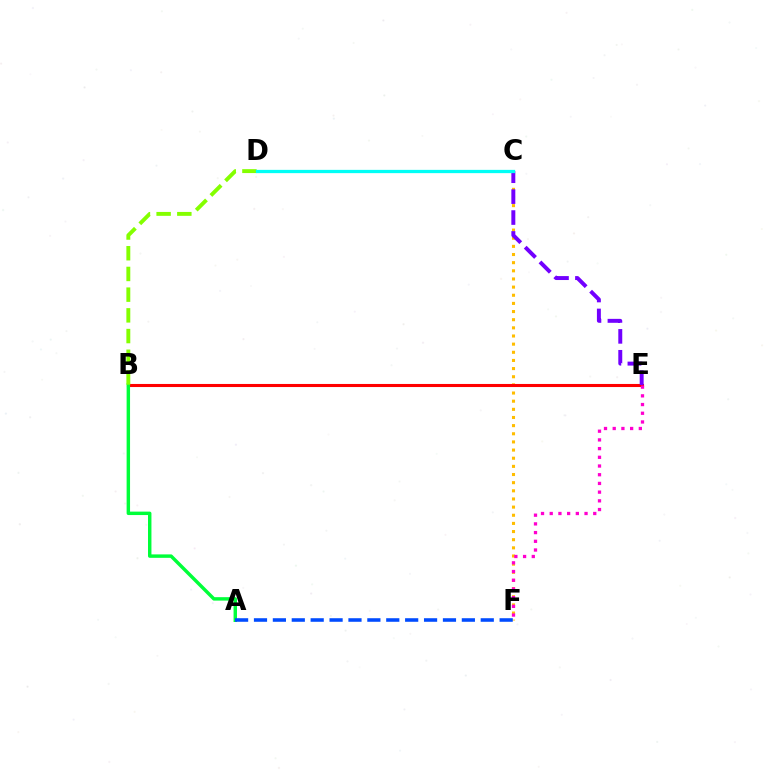{('C', 'F'): [{'color': '#ffbd00', 'line_style': 'dotted', 'thickness': 2.21}], ('B', 'E'): [{'color': '#ff0000', 'line_style': 'solid', 'thickness': 2.22}], ('C', 'E'): [{'color': '#7200ff', 'line_style': 'dashed', 'thickness': 2.84}], ('A', 'B'): [{'color': '#00ff39', 'line_style': 'solid', 'thickness': 2.48}], ('E', 'F'): [{'color': '#ff00cf', 'line_style': 'dotted', 'thickness': 2.37}], ('B', 'D'): [{'color': '#84ff00', 'line_style': 'dashed', 'thickness': 2.81}], ('A', 'F'): [{'color': '#004bff', 'line_style': 'dashed', 'thickness': 2.57}], ('C', 'D'): [{'color': '#00fff6', 'line_style': 'solid', 'thickness': 2.36}]}